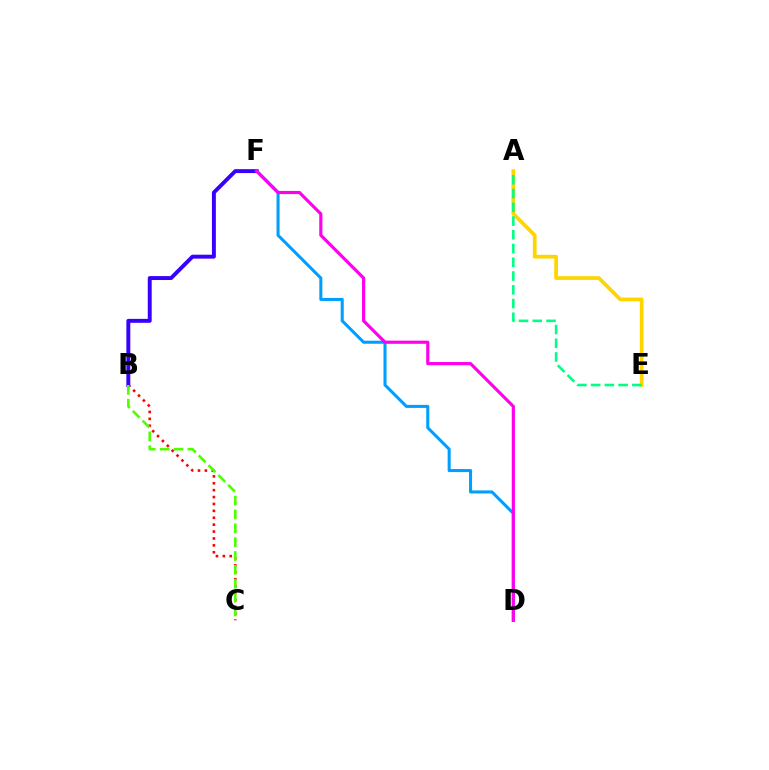{('B', 'C'): [{'color': '#ff0000', 'line_style': 'dotted', 'thickness': 1.87}, {'color': '#4fff00', 'line_style': 'dashed', 'thickness': 1.88}], ('B', 'F'): [{'color': '#3700ff', 'line_style': 'solid', 'thickness': 2.82}], ('A', 'E'): [{'color': '#ffd500', 'line_style': 'solid', 'thickness': 2.69}, {'color': '#00ff86', 'line_style': 'dashed', 'thickness': 1.87}], ('D', 'F'): [{'color': '#009eff', 'line_style': 'solid', 'thickness': 2.19}, {'color': '#ff00ed', 'line_style': 'solid', 'thickness': 2.28}]}